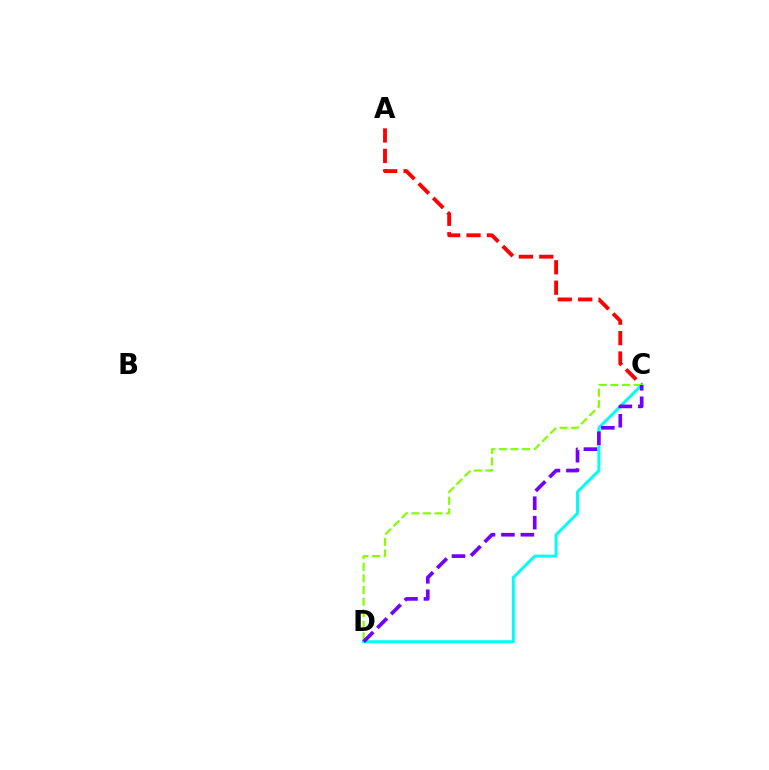{('A', 'C'): [{'color': '#ff0000', 'line_style': 'dashed', 'thickness': 2.77}], ('C', 'D'): [{'color': '#00fff6', 'line_style': 'solid', 'thickness': 2.14}, {'color': '#84ff00', 'line_style': 'dashed', 'thickness': 1.57}, {'color': '#7200ff', 'line_style': 'dashed', 'thickness': 2.64}]}